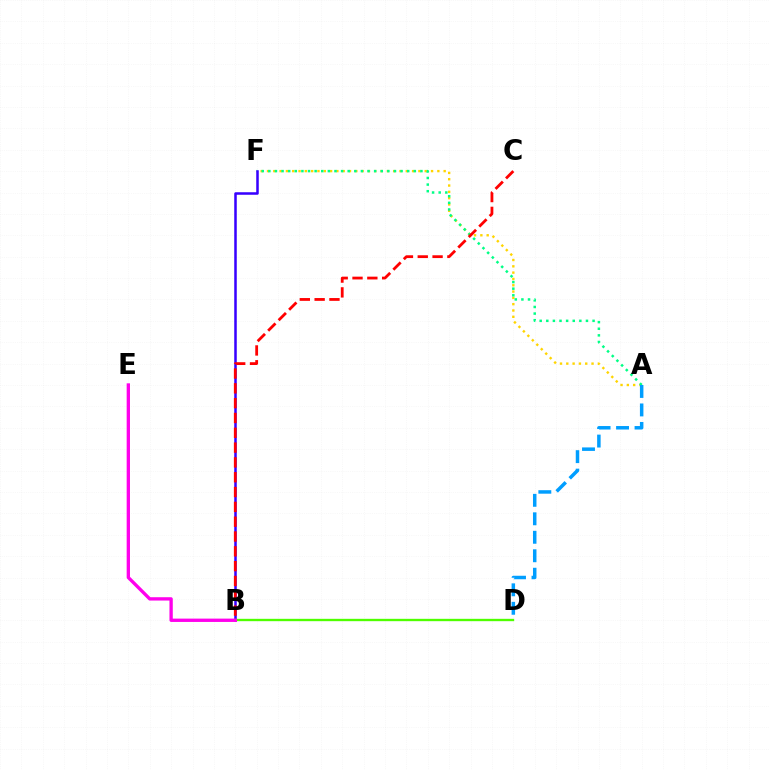{('A', 'F'): [{'color': '#ffd500', 'line_style': 'dotted', 'thickness': 1.71}, {'color': '#00ff86', 'line_style': 'dotted', 'thickness': 1.8}], ('B', 'F'): [{'color': '#3700ff', 'line_style': 'solid', 'thickness': 1.81}], ('A', 'D'): [{'color': '#009eff', 'line_style': 'dashed', 'thickness': 2.51}], ('B', 'D'): [{'color': '#4fff00', 'line_style': 'solid', 'thickness': 1.69}], ('B', 'E'): [{'color': '#ff00ed', 'line_style': 'solid', 'thickness': 2.4}], ('B', 'C'): [{'color': '#ff0000', 'line_style': 'dashed', 'thickness': 2.01}]}